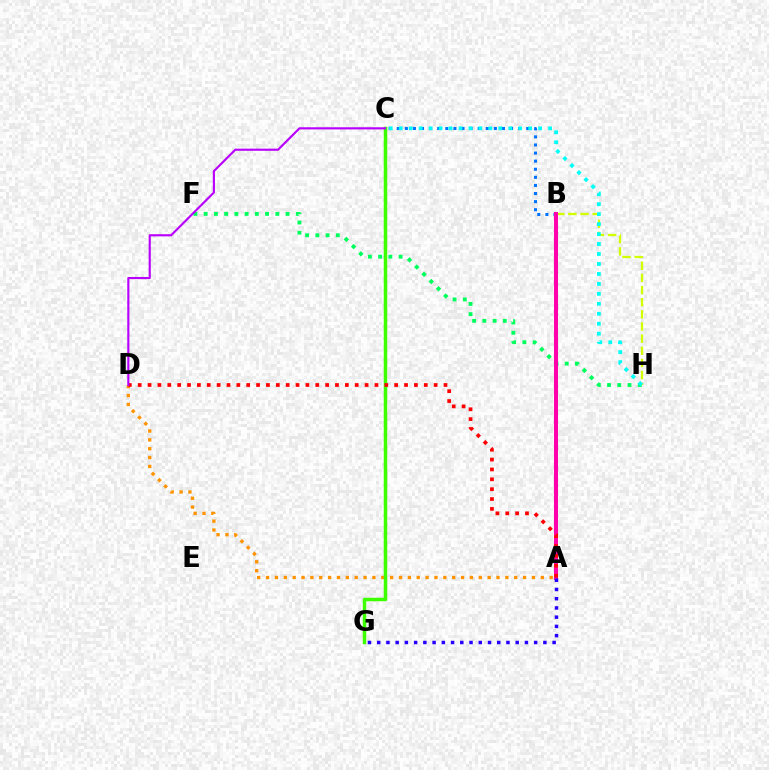{('B', 'C'): [{'color': '#0074ff', 'line_style': 'dotted', 'thickness': 2.2}], ('B', 'H'): [{'color': '#d1ff00', 'line_style': 'dashed', 'thickness': 1.65}], ('F', 'H'): [{'color': '#00ff5c', 'line_style': 'dotted', 'thickness': 2.78}], ('A', 'D'): [{'color': '#ff9400', 'line_style': 'dotted', 'thickness': 2.41}, {'color': '#ff0000', 'line_style': 'dotted', 'thickness': 2.68}], ('A', 'B'): [{'color': '#ff00ac', 'line_style': 'solid', 'thickness': 2.91}], ('C', 'H'): [{'color': '#00fff6', 'line_style': 'dotted', 'thickness': 2.71}], ('C', 'G'): [{'color': '#3dff00', 'line_style': 'solid', 'thickness': 2.52}], ('A', 'G'): [{'color': '#2500ff', 'line_style': 'dotted', 'thickness': 2.51}], ('C', 'D'): [{'color': '#b900ff', 'line_style': 'solid', 'thickness': 1.54}]}